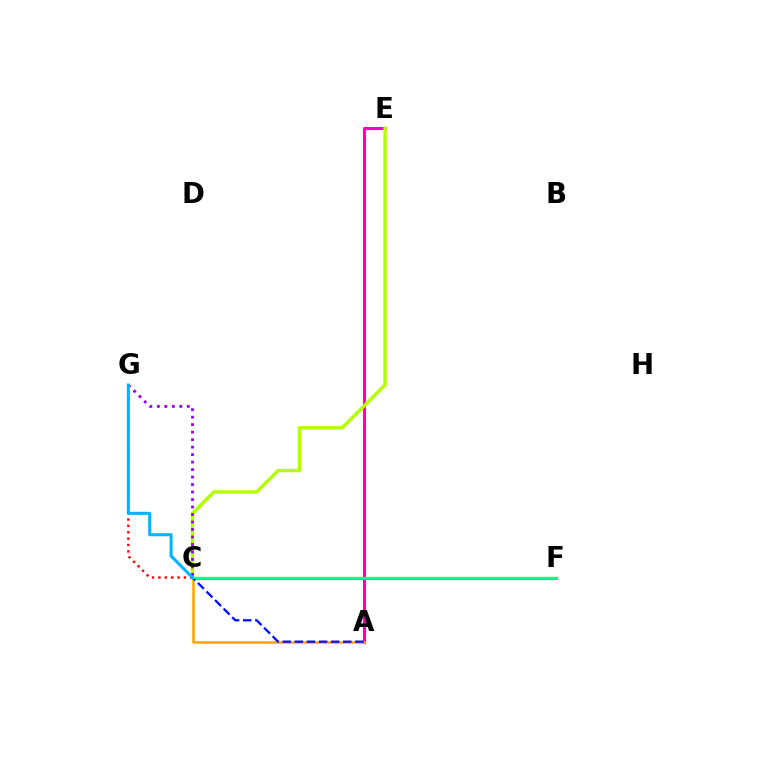{('A', 'E'): [{'color': '#ff00bd', 'line_style': 'solid', 'thickness': 2.24}], ('C', 'E'): [{'color': '#b3ff00', 'line_style': 'solid', 'thickness': 2.48}], ('C', 'F'): [{'color': '#08ff00', 'line_style': 'solid', 'thickness': 2.26}, {'color': '#00ff9d', 'line_style': 'solid', 'thickness': 1.59}], ('C', 'G'): [{'color': '#ff0000', 'line_style': 'dotted', 'thickness': 1.73}, {'color': '#9b00ff', 'line_style': 'dotted', 'thickness': 2.03}, {'color': '#00b5ff', 'line_style': 'solid', 'thickness': 2.19}], ('A', 'C'): [{'color': '#ffa500', 'line_style': 'solid', 'thickness': 1.84}, {'color': '#0010ff', 'line_style': 'dashed', 'thickness': 1.64}]}